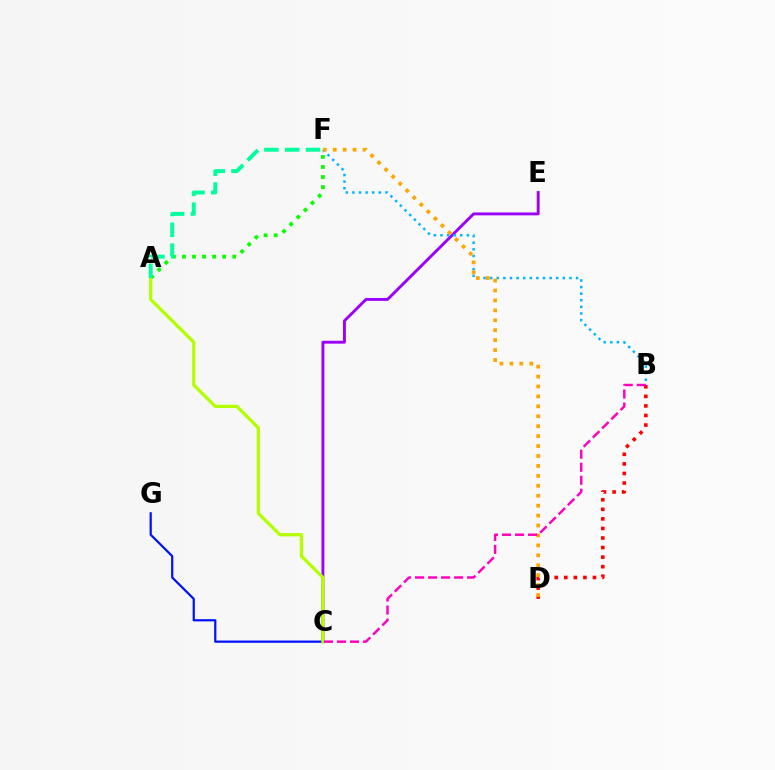{('A', 'F'): [{'color': '#08ff00', 'line_style': 'dotted', 'thickness': 2.73}, {'color': '#00ff9d', 'line_style': 'dashed', 'thickness': 2.83}], ('C', 'E'): [{'color': '#9b00ff', 'line_style': 'solid', 'thickness': 2.08}], ('B', 'D'): [{'color': '#ff0000', 'line_style': 'dotted', 'thickness': 2.6}], ('C', 'G'): [{'color': '#0010ff', 'line_style': 'solid', 'thickness': 1.59}], ('A', 'C'): [{'color': '#b3ff00', 'line_style': 'solid', 'thickness': 2.36}], ('B', 'F'): [{'color': '#00b5ff', 'line_style': 'dotted', 'thickness': 1.79}], ('D', 'F'): [{'color': '#ffa500', 'line_style': 'dotted', 'thickness': 2.7}], ('B', 'C'): [{'color': '#ff00bd', 'line_style': 'dashed', 'thickness': 1.77}]}